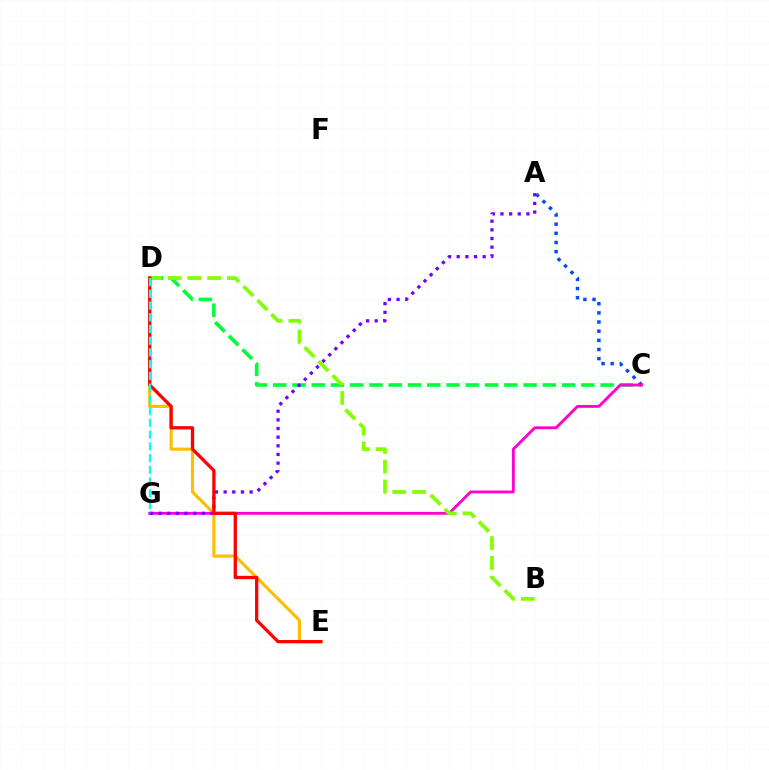{('D', 'E'): [{'color': '#ffbd00', 'line_style': 'solid', 'thickness': 2.26}, {'color': '#ff0000', 'line_style': 'solid', 'thickness': 2.35}], ('C', 'D'): [{'color': '#00ff39', 'line_style': 'dashed', 'thickness': 2.62}], ('A', 'C'): [{'color': '#004bff', 'line_style': 'dotted', 'thickness': 2.49}], ('C', 'G'): [{'color': '#ff00cf', 'line_style': 'solid', 'thickness': 2.06}], ('A', 'G'): [{'color': '#7200ff', 'line_style': 'dotted', 'thickness': 2.35}], ('B', 'D'): [{'color': '#84ff00', 'line_style': 'dashed', 'thickness': 2.69}], ('D', 'G'): [{'color': '#00fff6', 'line_style': 'dashed', 'thickness': 1.59}]}